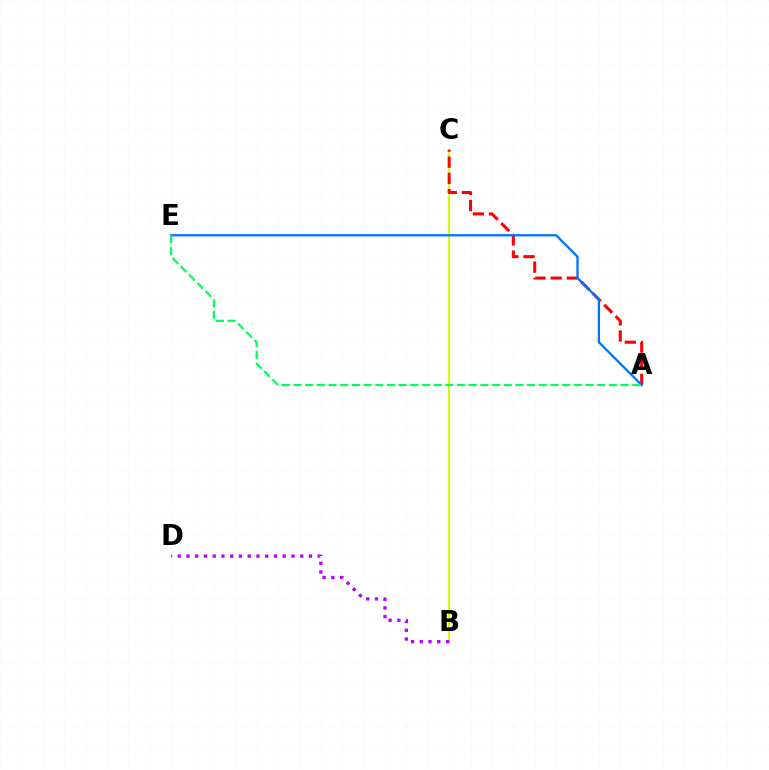{('B', 'C'): [{'color': '#d1ff00', 'line_style': 'solid', 'thickness': 1.51}], ('B', 'D'): [{'color': '#b900ff', 'line_style': 'dotted', 'thickness': 2.38}], ('A', 'C'): [{'color': '#ff0000', 'line_style': 'dashed', 'thickness': 2.2}], ('A', 'E'): [{'color': '#0074ff', 'line_style': 'solid', 'thickness': 1.65}, {'color': '#00ff5c', 'line_style': 'dashed', 'thickness': 1.59}]}